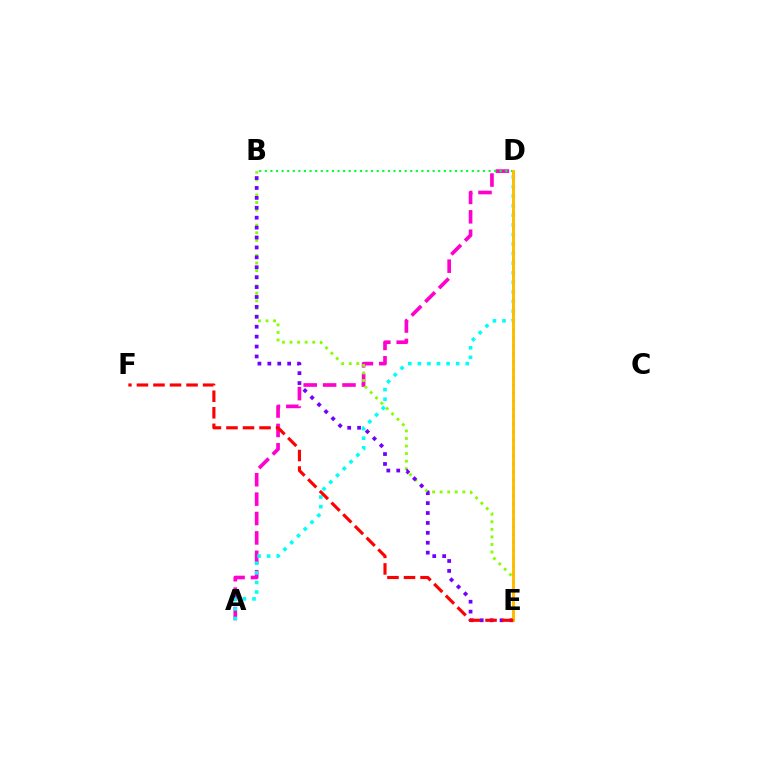{('A', 'D'): [{'color': '#ff00cf', 'line_style': 'dashed', 'thickness': 2.63}, {'color': '#00fff6', 'line_style': 'dotted', 'thickness': 2.6}], ('D', 'E'): [{'color': '#004bff', 'line_style': 'dotted', 'thickness': 2.14}, {'color': '#ffbd00', 'line_style': 'solid', 'thickness': 2.13}], ('B', 'E'): [{'color': '#84ff00', 'line_style': 'dotted', 'thickness': 2.06}, {'color': '#7200ff', 'line_style': 'dotted', 'thickness': 2.69}], ('B', 'D'): [{'color': '#00ff39', 'line_style': 'dotted', 'thickness': 1.52}], ('E', 'F'): [{'color': '#ff0000', 'line_style': 'dashed', 'thickness': 2.25}]}